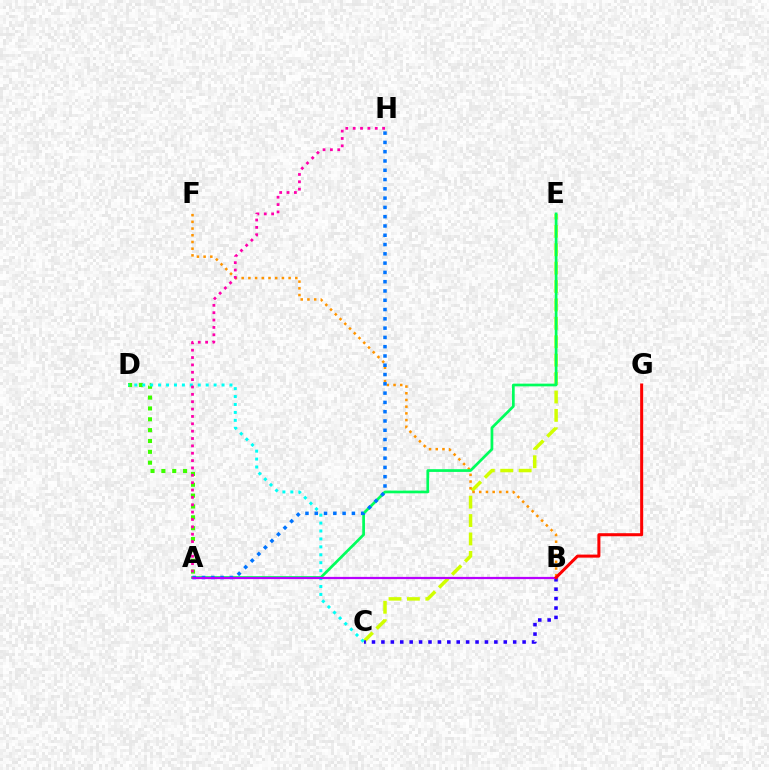{('A', 'D'): [{'color': '#3dff00', 'line_style': 'dotted', 'thickness': 2.95}], ('C', 'E'): [{'color': '#d1ff00', 'line_style': 'dashed', 'thickness': 2.5}], ('B', 'F'): [{'color': '#ff9400', 'line_style': 'dotted', 'thickness': 1.82}], ('B', 'C'): [{'color': '#2500ff', 'line_style': 'dotted', 'thickness': 2.56}], ('C', 'D'): [{'color': '#00fff6', 'line_style': 'dotted', 'thickness': 2.15}], ('A', 'E'): [{'color': '#00ff5c', 'line_style': 'solid', 'thickness': 1.96}], ('A', 'H'): [{'color': '#0074ff', 'line_style': 'dotted', 'thickness': 2.52}, {'color': '#ff00ac', 'line_style': 'dotted', 'thickness': 2.0}], ('A', 'B'): [{'color': '#b900ff', 'line_style': 'solid', 'thickness': 1.6}], ('B', 'G'): [{'color': '#ff0000', 'line_style': 'solid', 'thickness': 2.18}]}